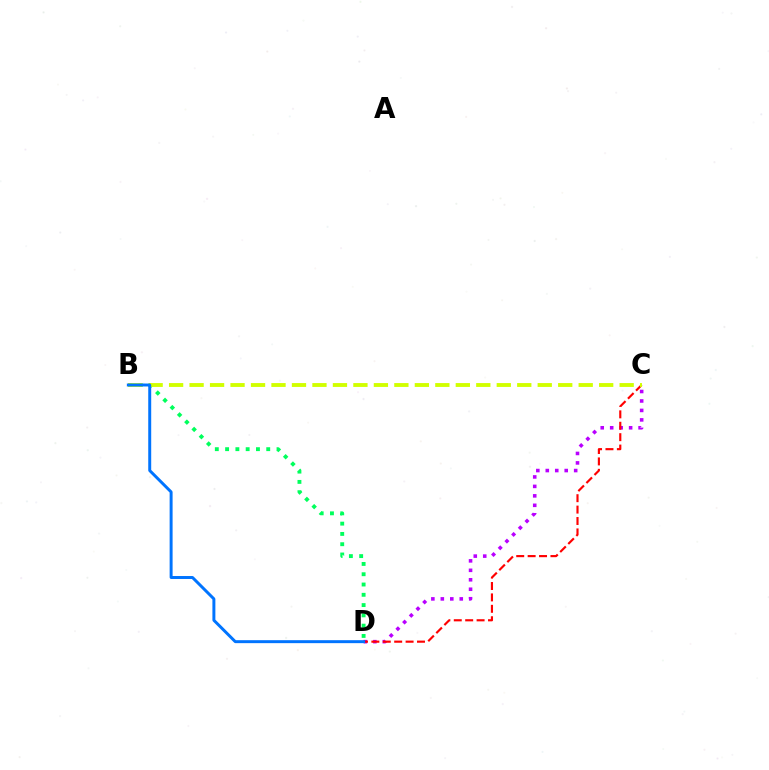{('C', 'D'): [{'color': '#b900ff', 'line_style': 'dotted', 'thickness': 2.57}, {'color': '#ff0000', 'line_style': 'dashed', 'thickness': 1.55}], ('B', 'D'): [{'color': '#00ff5c', 'line_style': 'dotted', 'thickness': 2.79}, {'color': '#0074ff', 'line_style': 'solid', 'thickness': 2.13}], ('B', 'C'): [{'color': '#d1ff00', 'line_style': 'dashed', 'thickness': 2.78}]}